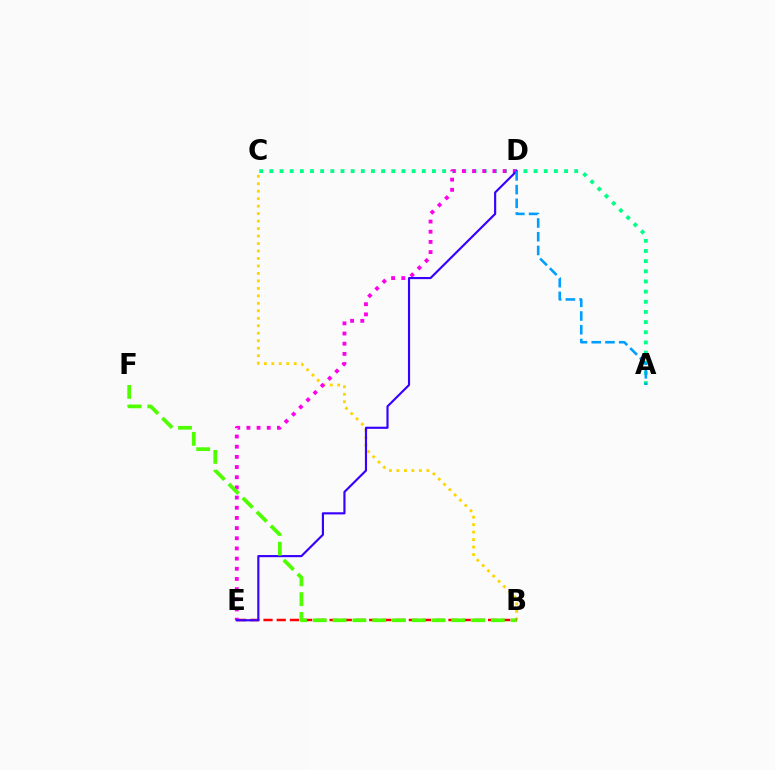{('B', 'C'): [{'color': '#ffd500', 'line_style': 'dotted', 'thickness': 2.03}], ('A', 'C'): [{'color': '#00ff86', 'line_style': 'dotted', 'thickness': 2.76}], ('B', 'E'): [{'color': '#ff0000', 'line_style': 'dashed', 'thickness': 1.79}], ('D', 'E'): [{'color': '#ff00ed', 'line_style': 'dotted', 'thickness': 2.76}, {'color': '#3700ff', 'line_style': 'solid', 'thickness': 1.55}], ('B', 'F'): [{'color': '#4fff00', 'line_style': 'dashed', 'thickness': 2.69}], ('A', 'D'): [{'color': '#009eff', 'line_style': 'dashed', 'thickness': 1.86}]}